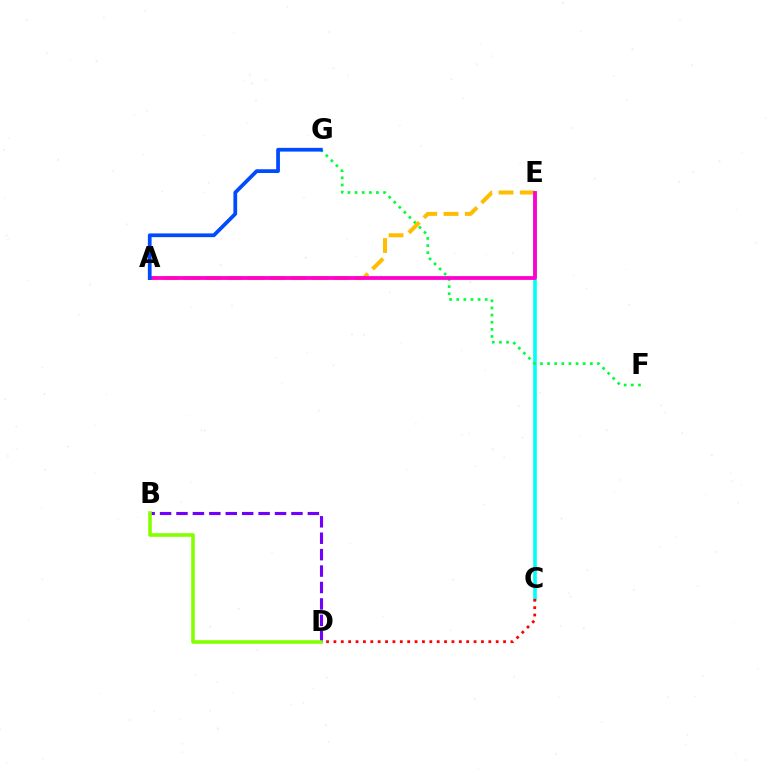{('C', 'E'): [{'color': '#00fff6', 'line_style': 'solid', 'thickness': 2.6}], ('C', 'D'): [{'color': '#ff0000', 'line_style': 'dotted', 'thickness': 2.0}], ('F', 'G'): [{'color': '#00ff39', 'line_style': 'dotted', 'thickness': 1.94}], ('A', 'E'): [{'color': '#ffbd00', 'line_style': 'dashed', 'thickness': 2.89}, {'color': '#ff00cf', 'line_style': 'solid', 'thickness': 2.73}], ('B', 'D'): [{'color': '#7200ff', 'line_style': 'dashed', 'thickness': 2.23}, {'color': '#84ff00', 'line_style': 'solid', 'thickness': 2.61}], ('A', 'G'): [{'color': '#004bff', 'line_style': 'solid', 'thickness': 2.69}]}